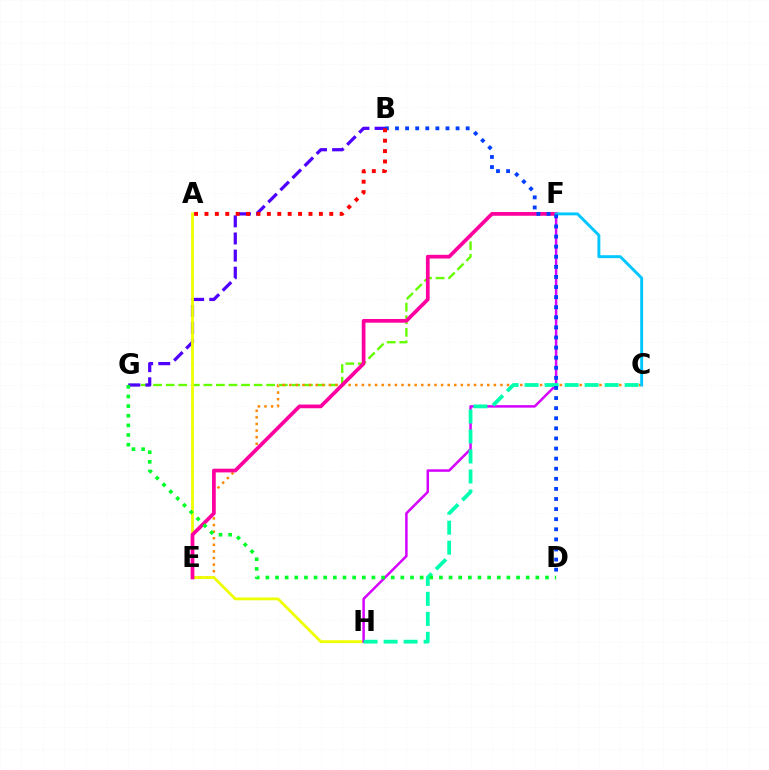{('F', 'G'): [{'color': '#66ff00', 'line_style': 'dashed', 'thickness': 1.71}], ('C', 'E'): [{'color': '#ff8800', 'line_style': 'dotted', 'thickness': 1.79}], ('B', 'G'): [{'color': '#4f00ff', 'line_style': 'dashed', 'thickness': 2.32}], ('A', 'H'): [{'color': '#eeff00', 'line_style': 'solid', 'thickness': 2.0}], ('F', 'H'): [{'color': '#d600ff', 'line_style': 'solid', 'thickness': 1.79}], ('E', 'F'): [{'color': '#ff00a0', 'line_style': 'solid', 'thickness': 2.68}], ('C', 'F'): [{'color': '#00c7ff', 'line_style': 'solid', 'thickness': 2.1}], ('C', 'H'): [{'color': '#00ffaf', 'line_style': 'dashed', 'thickness': 2.72}], ('D', 'G'): [{'color': '#00ff27', 'line_style': 'dotted', 'thickness': 2.62}], ('B', 'D'): [{'color': '#003fff', 'line_style': 'dotted', 'thickness': 2.74}], ('A', 'B'): [{'color': '#ff0000', 'line_style': 'dotted', 'thickness': 2.83}]}